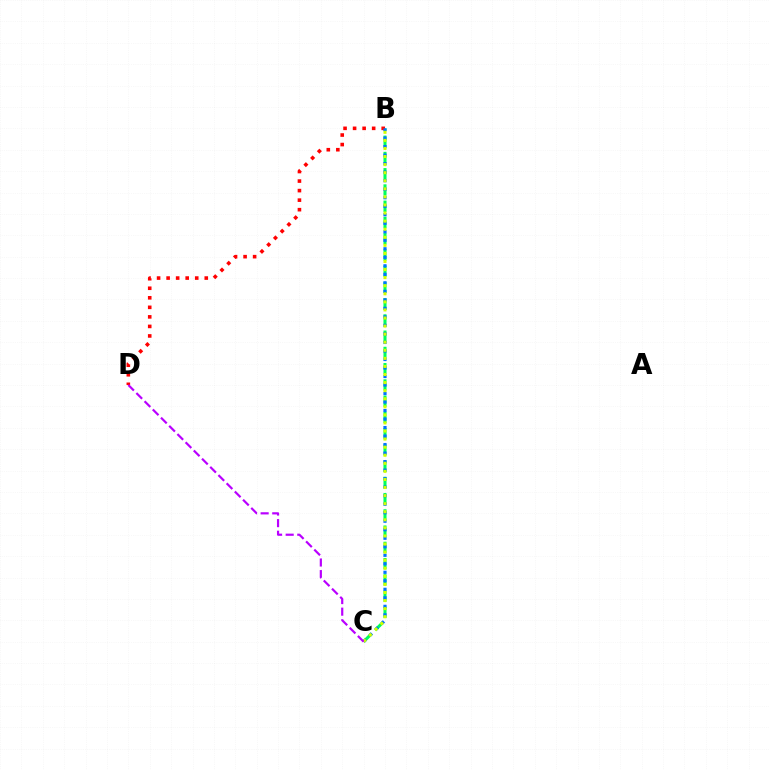{('B', 'C'): [{'color': '#00ff5c', 'line_style': 'dashed', 'thickness': 2.21}, {'color': '#0074ff', 'line_style': 'dotted', 'thickness': 2.31}, {'color': '#d1ff00', 'line_style': 'dotted', 'thickness': 2.19}], ('B', 'D'): [{'color': '#ff0000', 'line_style': 'dotted', 'thickness': 2.59}], ('C', 'D'): [{'color': '#b900ff', 'line_style': 'dashed', 'thickness': 1.58}]}